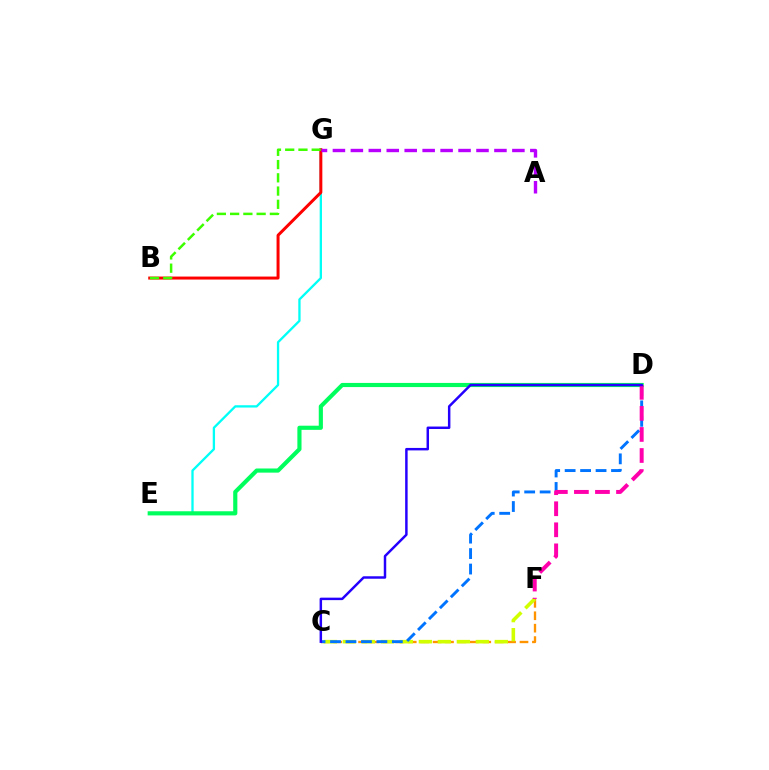{('E', 'G'): [{'color': '#00fff6', 'line_style': 'solid', 'thickness': 1.66}], ('C', 'F'): [{'color': '#ff9400', 'line_style': 'dashed', 'thickness': 1.69}, {'color': '#d1ff00', 'line_style': 'dashed', 'thickness': 2.58}], ('D', 'E'): [{'color': '#00ff5c', 'line_style': 'solid', 'thickness': 2.99}], ('B', 'G'): [{'color': '#ff0000', 'line_style': 'solid', 'thickness': 2.16}, {'color': '#3dff00', 'line_style': 'dashed', 'thickness': 1.8}], ('C', 'D'): [{'color': '#0074ff', 'line_style': 'dashed', 'thickness': 2.1}, {'color': '#2500ff', 'line_style': 'solid', 'thickness': 1.78}], ('A', 'G'): [{'color': '#b900ff', 'line_style': 'dashed', 'thickness': 2.44}], ('D', 'F'): [{'color': '#ff00ac', 'line_style': 'dashed', 'thickness': 2.86}]}